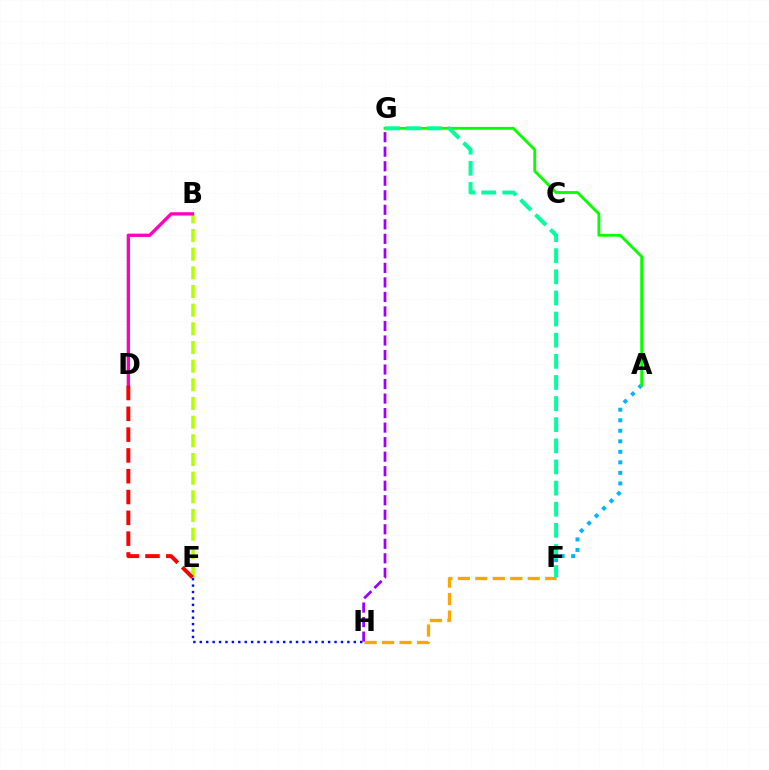{('A', 'F'): [{'color': '#00b5ff', 'line_style': 'dotted', 'thickness': 2.86}], ('B', 'E'): [{'color': '#b3ff00', 'line_style': 'dashed', 'thickness': 2.54}], ('B', 'D'): [{'color': '#ff00bd', 'line_style': 'solid', 'thickness': 2.38}], ('A', 'G'): [{'color': '#08ff00', 'line_style': 'solid', 'thickness': 2.05}], ('G', 'H'): [{'color': '#9b00ff', 'line_style': 'dashed', 'thickness': 1.97}], ('F', 'H'): [{'color': '#ffa500', 'line_style': 'dashed', 'thickness': 2.37}], ('E', 'H'): [{'color': '#0010ff', 'line_style': 'dotted', 'thickness': 1.74}], ('F', 'G'): [{'color': '#00ff9d', 'line_style': 'dashed', 'thickness': 2.87}], ('D', 'E'): [{'color': '#ff0000', 'line_style': 'dashed', 'thickness': 2.83}]}